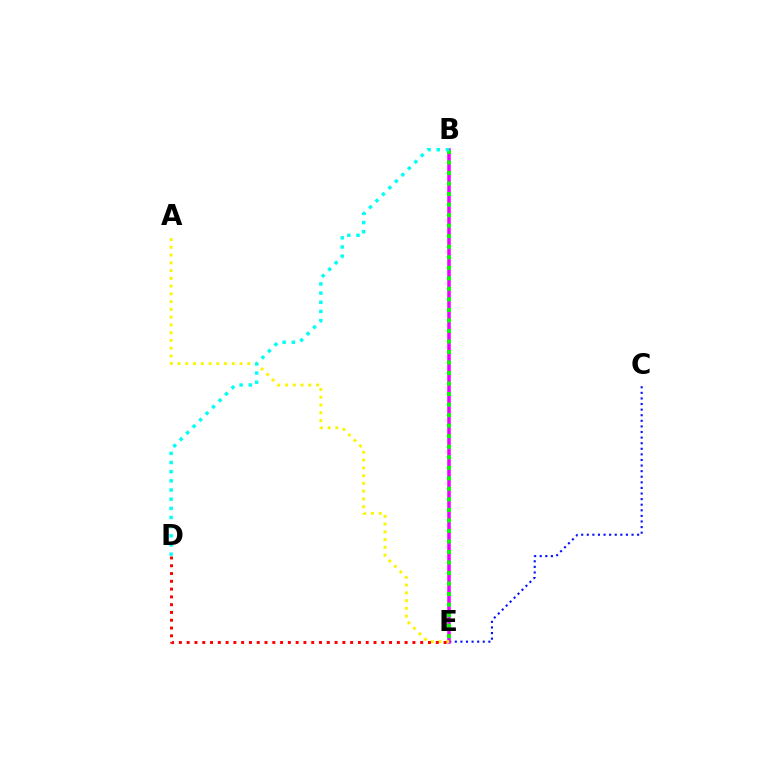{('C', 'E'): [{'color': '#0010ff', 'line_style': 'dotted', 'thickness': 1.52}], ('B', 'E'): [{'color': '#ee00ff', 'line_style': 'solid', 'thickness': 2.53}, {'color': '#08ff00', 'line_style': 'dotted', 'thickness': 2.86}], ('A', 'E'): [{'color': '#fcf500', 'line_style': 'dotted', 'thickness': 2.11}], ('D', 'E'): [{'color': '#ff0000', 'line_style': 'dotted', 'thickness': 2.11}], ('B', 'D'): [{'color': '#00fff6', 'line_style': 'dotted', 'thickness': 2.49}]}